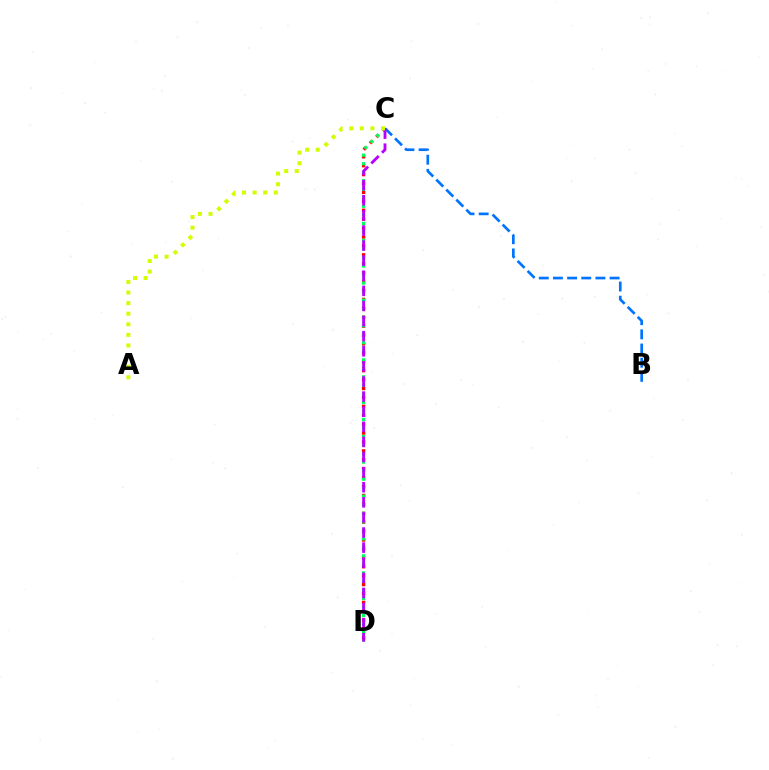{('C', 'D'): [{'color': '#ff0000', 'line_style': 'dotted', 'thickness': 2.42}, {'color': '#00ff5c', 'line_style': 'dotted', 'thickness': 2.32}, {'color': '#b900ff', 'line_style': 'dashed', 'thickness': 2.05}], ('B', 'C'): [{'color': '#0074ff', 'line_style': 'dashed', 'thickness': 1.92}], ('A', 'C'): [{'color': '#d1ff00', 'line_style': 'dotted', 'thickness': 2.88}]}